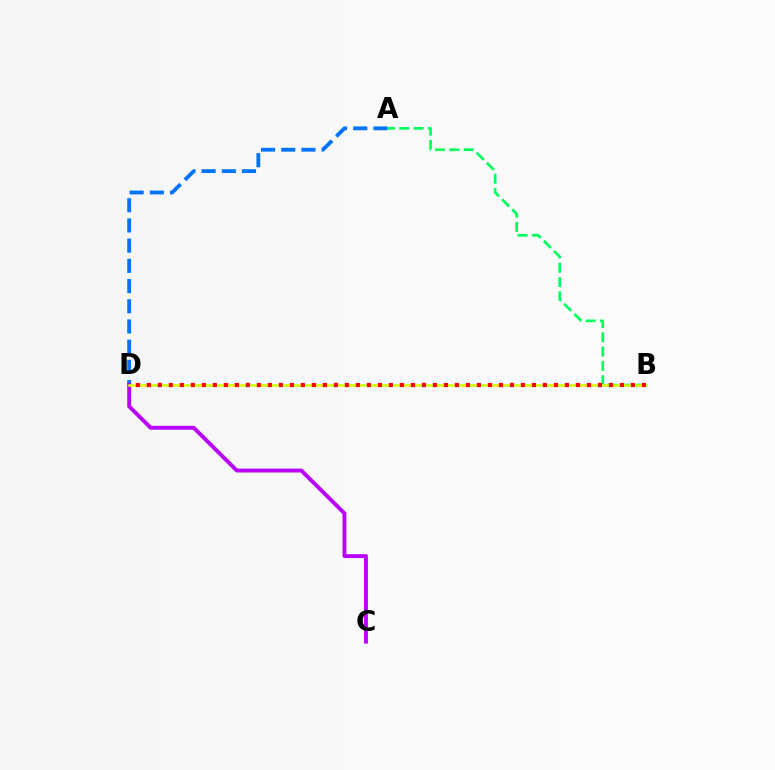{('A', 'B'): [{'color': '#00ff5c', 'line_style': 'dashed', 'thickness': 1.94}], ('A', 'D'): [{'color': '#0074ff', 'line_style': 'dashed', 'thickness': 2.74}], ('C', 'D'): [{'color': '#b900ff', 'line_style': 'solid', 'thickness': 2.79}], ('B', 'D'): [{'color': '#d1ff00', 'line_style': 'solid', 'thickness': 1.8}, {'color': '#ff0000', 'line_style': 'dotted', 'thickness': 2.99}]}